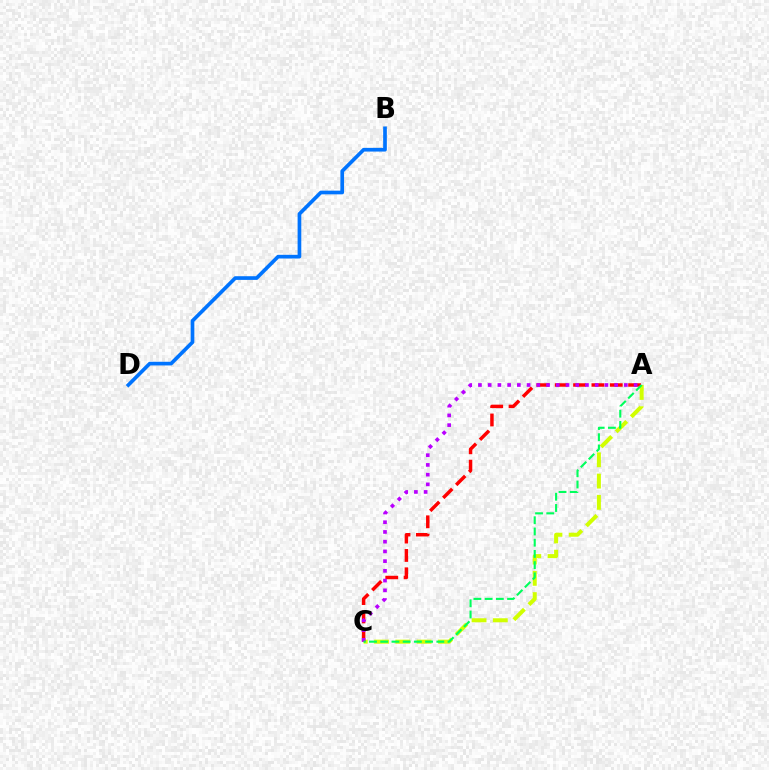{('B', 'D'): [{'color': '#0074ff', 'line_style': 'solid', 'thickness': 2.65}], ('A', 'C'): [{'color': '#d1ff00', 'line_style': 'dashed', 'thickness': 2.89}, {'color': '#ff0000', 'line_style': 'dashed', 'thickness': 2.49}, {'color': '#b900ff', 'line_style': 'dotted', 'thickness': 2.64}, {'color': '#00ff5c', 'line_style': 'dashed', 'thickness': 1.52}]}